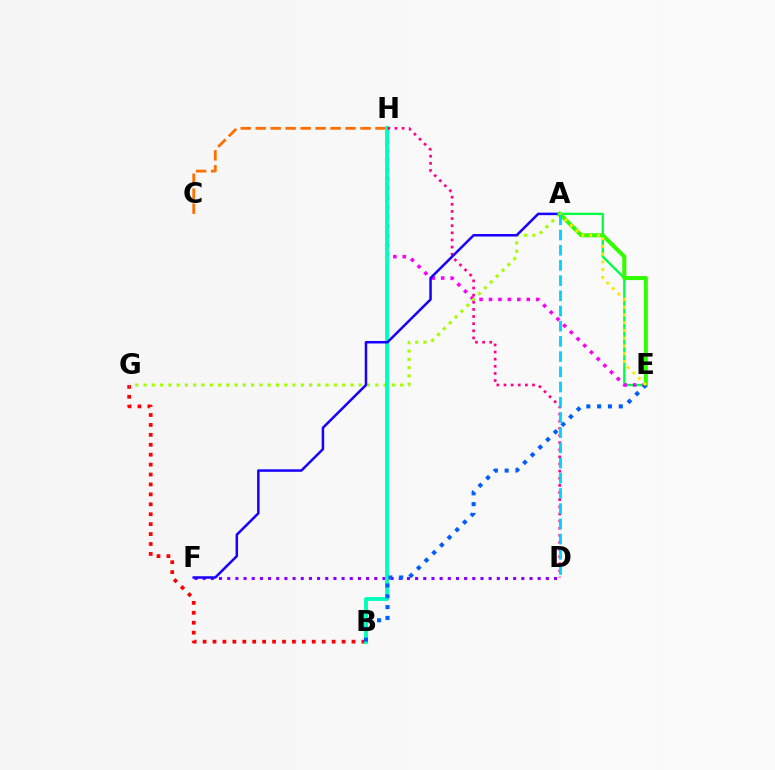{('B', 'G'): [{'color': '#ff0000', 'line_style': 'dotted', 'thickness': 2.7}], ('C', 'H'): [{'color': '#ff7000', 'line_style': 'dashed', 'thickness': 2.03}], ('A', 'E'): [{'color': '#00ff45', 'line_style': 'solid', 'thickness': 1.68}, {'color': '#31ff00', 'line_style': 'solid', 'thickness': 2.92}, {'color': '#ffe600', 'line_style': 'dotted', 'thickness': 2.11}], ('E', 'H'): [{'color': '#fa00f9', 'line_style': 'dotted', 'thickness': 2.57}], ('A', 'G'): [{'color': '#a2ff00', 'line_style': 'dotted', 'thickness': 2.25}], ('D', 'F'): [{'color': '#8a00ff', 'line_style': 'dotted', 'thickness': 2.22}], ('B', 'H'): [{'color': '#00ffbb', 'line_style': 'solid', 'thickness': 2.8}], ('D', 'H'): [{'color': '#ff0088', 'line_style': 'dotted', 'thickness': 1.94}], ('A', 'F'): [{'color': '#1900ff', 'line_style': 'solid', 'thickness': 1.81}], ('B', 'E'): [{'color': '#005dff', 'line_style': 'dotted', 'thickness': 2.94}], ('A', 'D'): [{'color': '#00d3ff', 'line_style': 'dashed', 'thickness': 2.07}]}